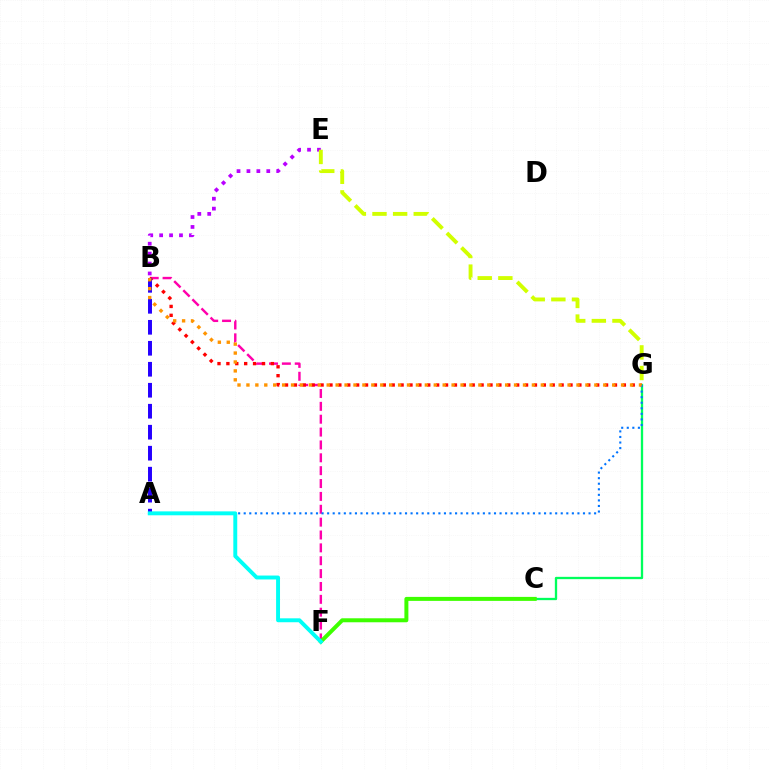{('C', 'G'): [{'color': '#00ff5c', 'line_style': 'solid', 'thickness': 1.67}], ('B', 'F'): [{'color': '#ff00ac', 'line_style': 'dashed', 'thickness': 1.75}], ('B', 'G'): [{'color': '#ff0000', 'line_style': 'dotted', 'thickness': 2.42}, {'color': '#ff9400', 'line_style': 'dotted', 'thickness': 2.42}], ('A', 'B'): [{'color': '#2500ff', 'line_style': 'dashed', 'thickness': 2.85}], ('A', 'G'): [{'color': '#0074ff', 'line_style': 'dotted', 'thickness': 1.51}], ('C', 'F'): [{'color': '#3dff00', 'line_style': 'solid', 'thickness': 2.87}], ('B', 'E'): [{'color': '#b900ff', 'line_style': 'dotted', 'thickness': 2.7}], ('A', 'F'): [{'color': '#00fff6', 'line_style': 'solid', 'thickness': 2.82}], ('E', 'G'): [{'color': '#d1ff00', 'line_style': 'dashed', 'thickness': 2.8}]}